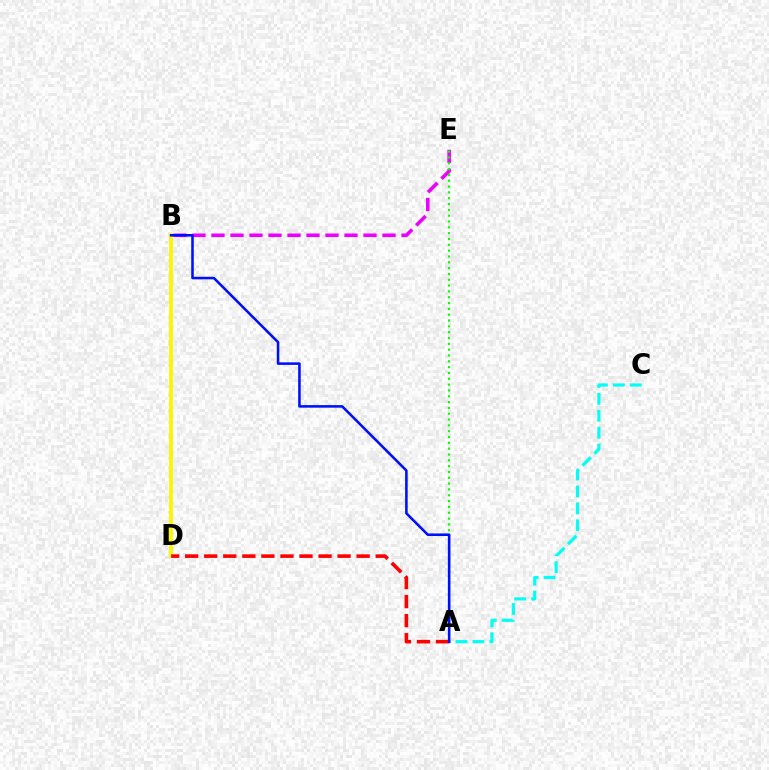{('B', 'D'): [{'color': '#fcf500', 'line_style': 'solid', 'thickness': 2.71}], ('A', 'C'): [{'color': '#00fff6', 'line_style': 'dashed', 'thickness': 2.3}], ('B', 'E'): [{'color': '#ee00ff', 'line_style': 'dashed', 'thickness': 2.58}], ('A', 'E'): [{'color': '#08ff00', 'line_style': 'dotted', 'thickness': 1.58}], ('A', 'D'): [{'color': '#ff0000', 'line_style': 'dashed', 'thickness': 2.59}], ('A', 'B'): [{'color': '#0010ff', 'line_style': 'solid', 'thickness': 1.85}]}